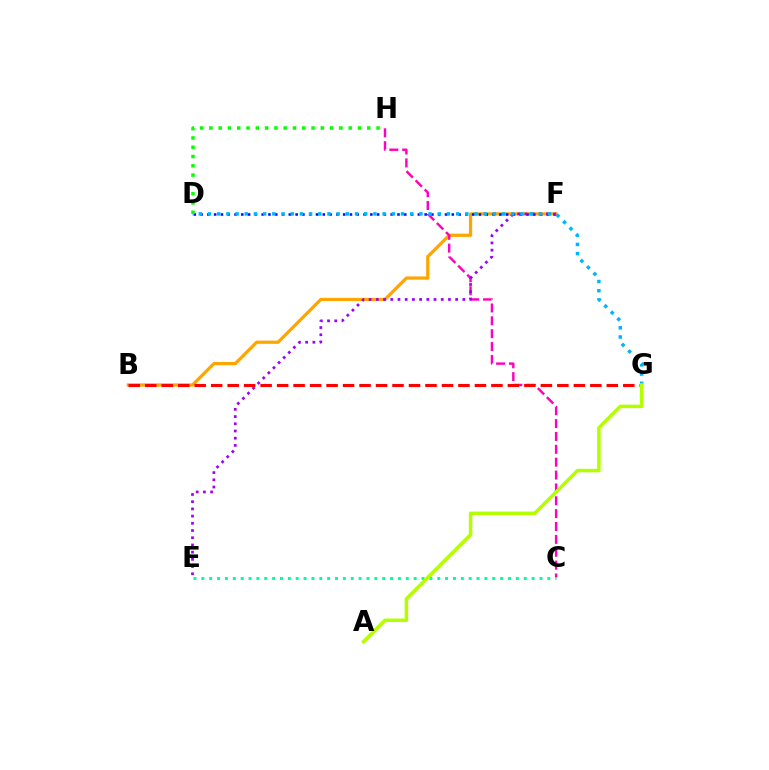{('B', 'F'): [{'color': '#ffa500', 'line_style': 'solid', 'thickness': 2.32}], ('C', 'H'): [{'color': '#ff00bd', 'line_style': 'dashed', 'thickness': 1.75}], ('D', 'F'): [{'color': '#0010ff', 'line_style': 'dotted', 'thickness': 1.84}], ('B', 'G'): [{'color': '#ff0000', 'line_style': 'dashed', 'thickness': 2.24}], ('E', 'F'): [{'color': '#9b00ff', 'line_style': 'dotted', 'thickness': 1.96}], ('D', 'G'): [{'color': '#00b5ff', 'line_style': 'dotted', 'thickness': 2.5}], ('D', 'H'): [{'color': '#08ff00', 'line_style': 'dotted', 'thickness': 2.52}], ('C', 'E'): [{'color': '#00ff9d', 'line_style': 'dotted', 'thickness': 2.14}], ('A', 'G'): [{'color': '#b3ff00', 'line_style': 'solid', 'thickness': 2.52}]}